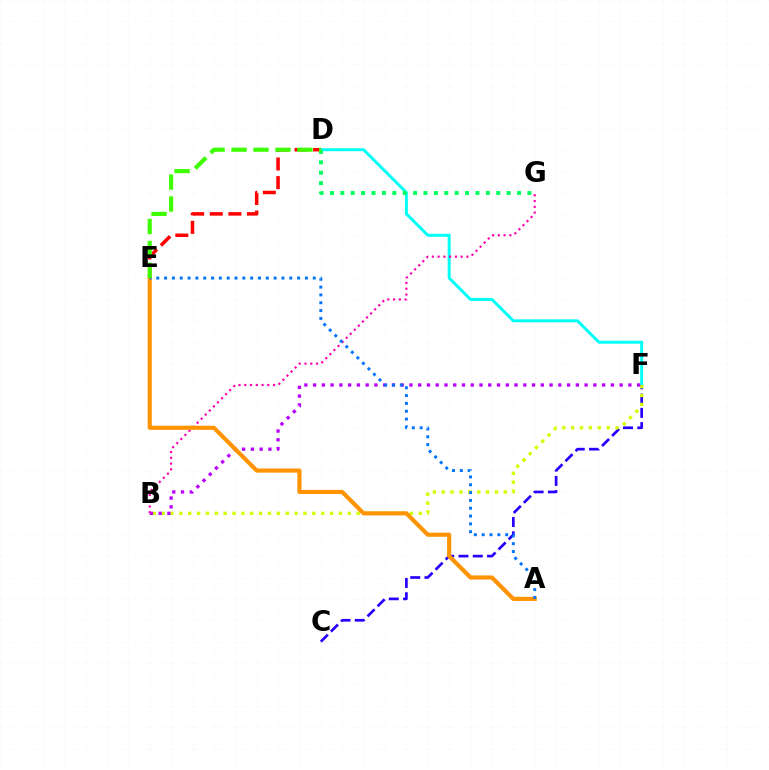{('D', 'F'): [{'color': '#00fff6', 'line_style': 'solid', 'thickness': 2.13}], ('C', 'F'): [{'color': '#2500ff', 'line_style': 'dashed', 'thickness': 1.94}], ('B', 'F'): [{'color': '#d1ff00', 'line_style': 'dotted', 'thickness': 2.41}, {'color': '#b900ff', 'line_style': 'dotted', 'thickness': 2.38}], ('D', 'E'): [{'color': '#ff0000', 'line_style': 'dashed', 'thickness': 2.53}, {'color': '#3dff00', 'line_style': 'dashed', 'thickness': 2.98}], ('B', 'G'): [{'color': '#ff00ac', 'line_style': 'dotted', 'thickness': 1.56}], ('A', 'E'): [{'color': '#ff9400', 'line_style': 'solid', 'thickness': 2.98}, {'color': '#0074ff', 'line_style': 'dotted', 'thickness': 2.13}], ('D', 'G'): [{'color': '#00ff5c', 'line_style': 'dotted', 'thickness': 2.82}]}